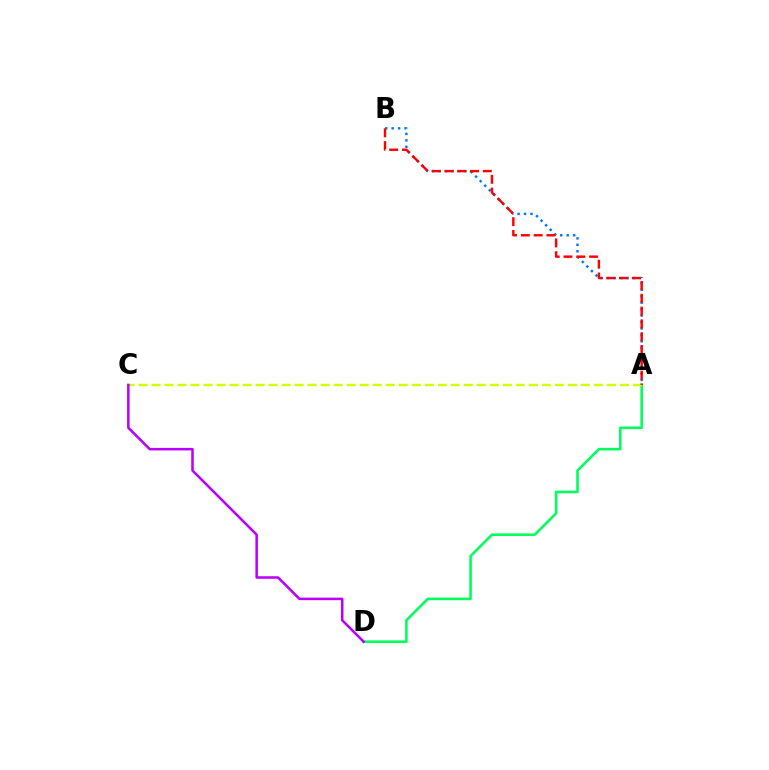{('A', 'B'): [{'color': '#0074ff', 'line_style': 'dotted', 'thickness': 1.75}, {'color': '#ff0000', 'line_style': 'dashed', 'thickness': 1.74}], ('A', 'D'): [{'color': '#00ff5c', 'line_style': 'solid', 'thickness': 1.86}], ('A', 'C'): [{'color': '#d1ff00', 'line_style': 'dashed', 'thickness': 1.77}], ('C', 'D'): [{'color': '#b900ff', 'line_style': 'solid', 'thickness': 1.83}]}